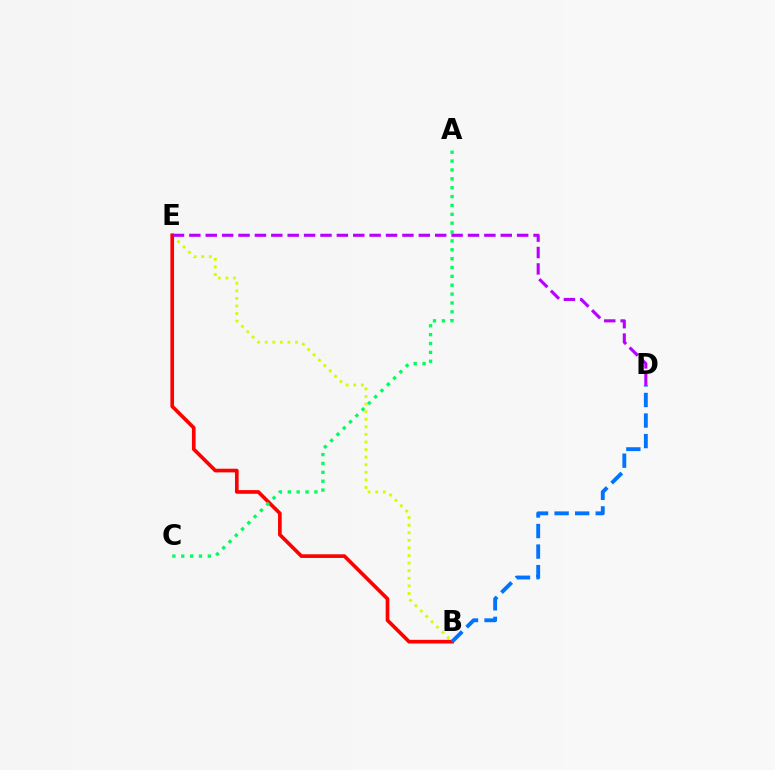{('B', 'E'): [{'color': '#d1ff00', 'line_style': 'dotted', 'thickness': 2.06}, {'color': '#ff0000', 'line_style': 'solid', 'thickness': 2.63}], ('A', 'C'): [{'color': '#00ff5c', 'line_style': 'dotted', 'thickness': 2.41}], ('B', 'D'): [{'color': '#0074ff', 'line_style': 'dashed', 'thickness': 2.79}], ('D', 'E'): [{'color': '#b900ff', 'line_style': 'dashed', 'thickness': 2.23}]}